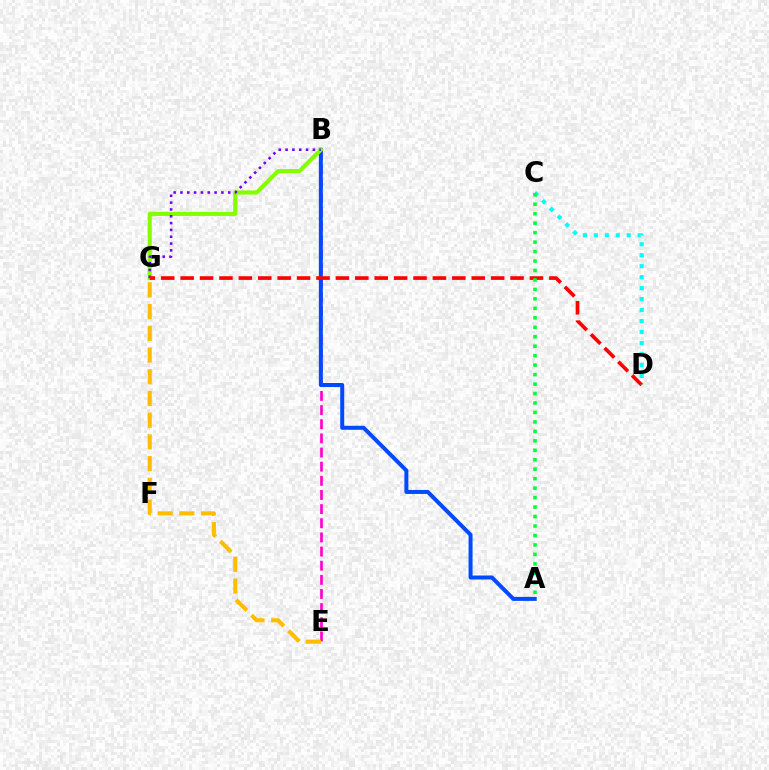{('B', 'E'): [{'color': '#ff00cf', 'line_style': 'dashed', 'thickness': 1.92}], ('A', 'B'): [{'color': '#004bff', 'line_style': 'solid', 'thickness': 2.88}], ('B', 'G'): [{'color': '#84ff00', 'line_style': 'solid', 'thickness': 2.98}, {'color': '#7200ff', 'line_style': 'dotted', 'thickness': 1.85}], ('D', 'G'): [{'color': '#ff0000', 'line_style': 'dashed', 'thickness': 2.64}], ('E', 'G'): [{'color': '#ffbd00', 'line_style': 'dashed', 'thickness': 2.95}], ('C', 'D'): [{'color': '#00fff6', 'line_style': 'dotted', 'thickness': 2.98}], ('A', 'C'): [{'color': '#00ff39', 'line_style': 'dotted', 'thickness': 2.57}]}